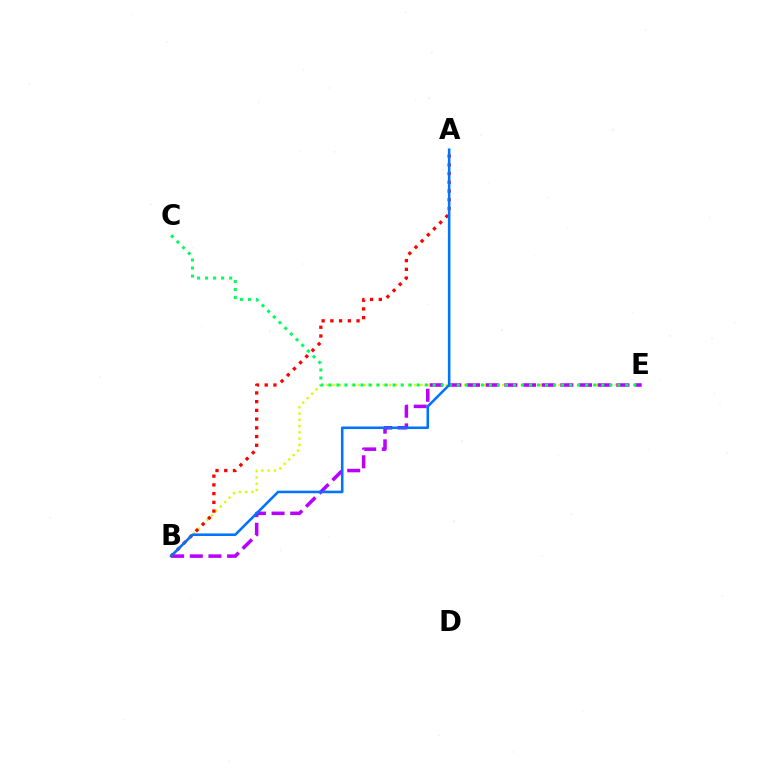{('B', 'E'): [{'color': '#d1ff00', 'line_style': 'dotted', 'thickness': 1.7}, {'color': '#b900ff', 'line_style': 'dashed', 'thickness': 2.54}], ('C', 'E'): [{'color': '#00ff5c', 'line_style': 'dotted', 'thickness': 2.18}], ('A', 'B'): [{'color': '#ff0000', 'line_style': 'dotted', 'thickness': 2.37}, {'color': '#0074ff', 'line_style': 'solid', 'thickness': 1.85}]}